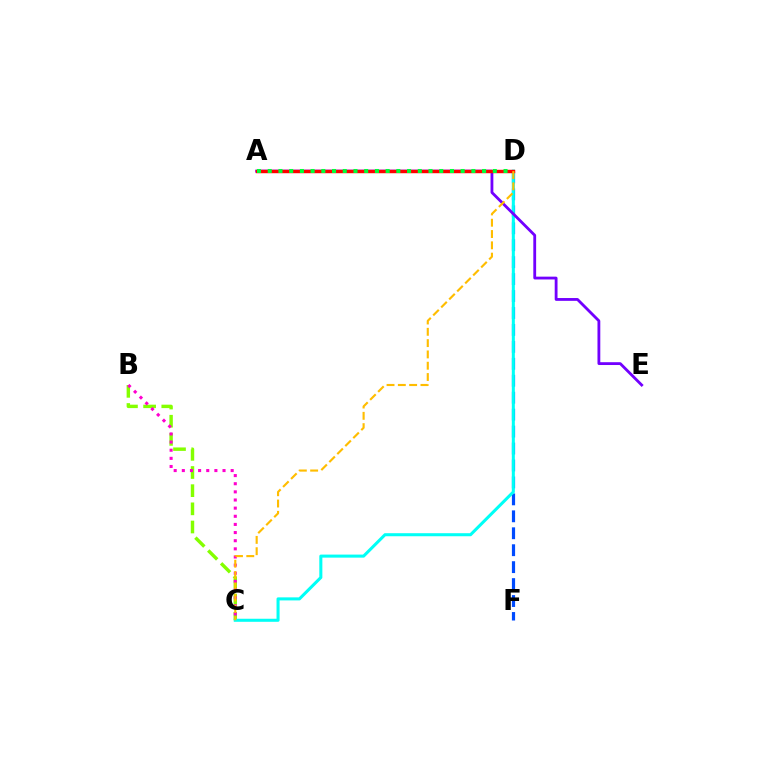{('B', 'C'): [{'color': '#84ff00', 'line_style': 'dashed', 'thickness': 2.47}, {'color': '#ff00cf', 'line_style': 'dotted', 'thickness': 2.21}], ('D', 'F'): [{'color': '#004bff', 'line_style': 'dashed', 'thickness': 2.3}], ('C', 'D'): [{'color': '#00fff6', 'line_style': 'solid', 'thickness': 2.19}, {'color': '#ffbd00', 'line_style': 'dashed', 'thickness': 1.54}], ('A', 'E'): [{'color': '#7200ff', 'line_style': 'solid', 'thickness': 2.03}], ('A', 'D'): [{'color': '#ff0000', 'line_style': 'solid', 'thickness': 2.47}, {'color': '#00ff39', 'line_style': 'dotted', 'thickness': 2.91}]}